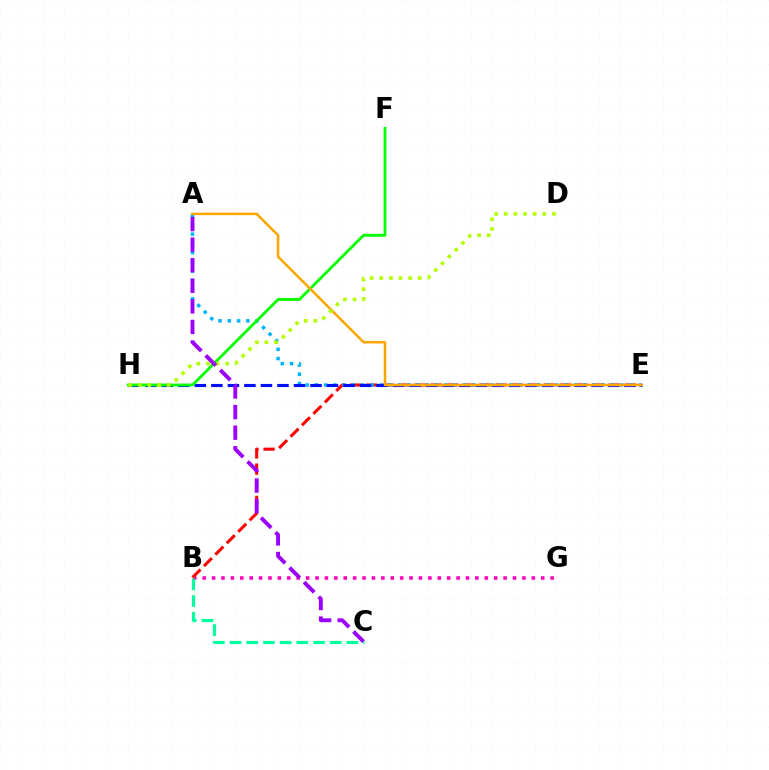{('B', 'G'): [{'color': '#ff00bd', 'line_style': 'dotted', 'thickness': 2.55}], ('B', 'E'): [{'color': '#ff0000', 'line_style': 'dashed', 'thickness': 2.2}], ('A', 'E'): [{'color': '#00b5ff', 'line_style': 'dotted', 'thickness': 2.51}, {'color': '#ffa500', 'line_style': 'solid', 'thickness': 1.82}], ('E', 'H'): [{'color': '#0010ff', 'line_style': 'dashed', 'thickness': 2.24}], ('F', 'H'): [{'color': '#08ff00', 'line_style': 'solid', 'thickness': 2.03}], ('D', 'H'): [{'color': '#b3ff00', 'line_style': 'dotted', 'thickness': 2.61}], ('A', 'C'): [{'color': '#9b00ff', 'line_style': 'dashed', 'thickness': 2.8}], ('B', 'C'): [{'color': '#00ff9d', 'line_style': 'dashed', 'thickness': 2.27}]}